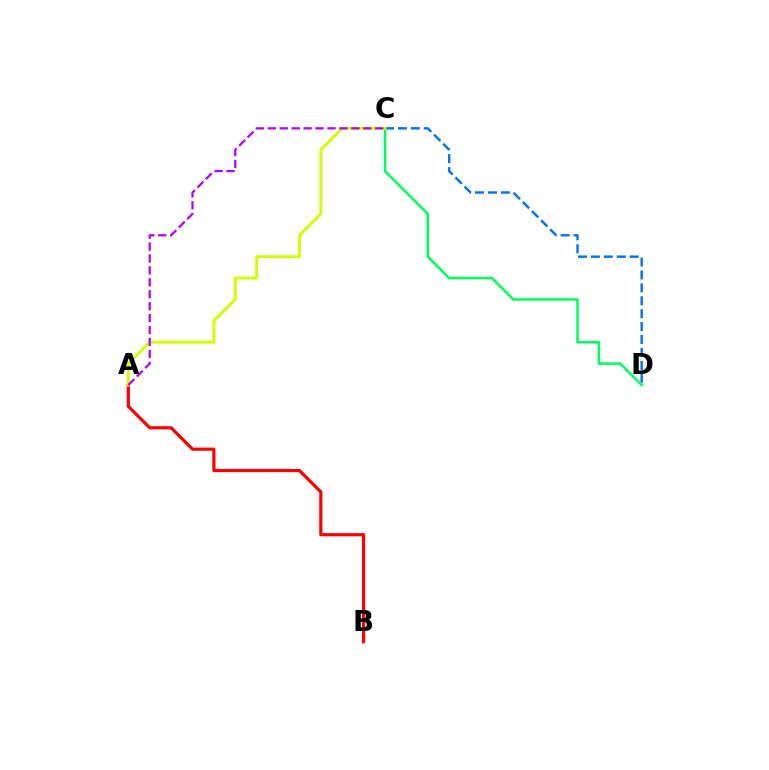{('A', 'B'): [{'color': '#ff0000', 'line_style': 'solid', 'thickness': 2.27}], ('C', 'D'): [{'color': '#0074ff', 'line_style': 'dashed', 'thickness': 1.75}, {'color': '#00ff5c', 'line_style': 'solid', 'thickness': 1.82}], ('A', 'C'): [{'color': '#d1ff00', 'line_style': 'solid', 'thickness': 2.09}, {'color': '#b900ff', 'line_style': 'dashed', 'thickness': 1.62}]}